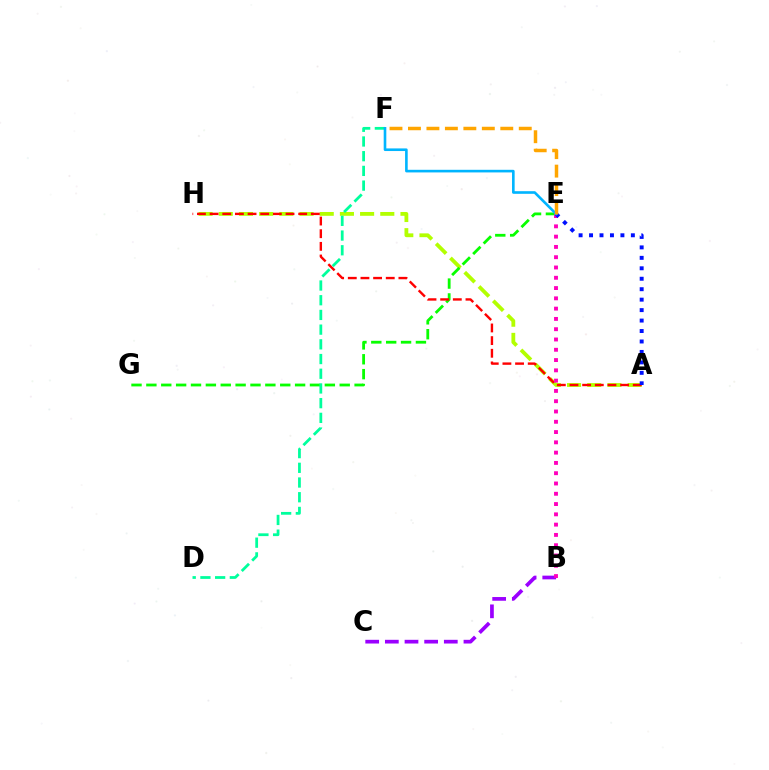{('A', 'H'): [{'color': '#b3ff00', 'line_style': 'dashed', 'thickness': 2.74}, {'color': '#ff0000', 'line_style': 'dashed', 'thickness': 1.72}], ('E', 'G'): [{'color': '#08ff00', 'line_style': 'dashed', 'thickness': 2.02}], ('B', 'C'): [{'color': '#9b00ff', 'line_style': 'dashed', 'thickness': 2.67}], ('D', 'F'): [{'color': '#00ff9d', 'line_style': 'dashed', 'thickness': 2.0}], ('B', 'E'): [{'color': '#ff00bd', 'line_style': 'dotted', 'thickness': 2.79}], ('A', 'E'): [{'color': '#0010ff', 'line_style': 'dotted', 'thickness': 2.84}], ('E', 'F'): [{'color': '#00b5ff', 'line_style': 'solid', 'thickness': 1.89}, {'color': '#ffa500', 'line_style': 'dashed', 'thickness': 2.51}]}